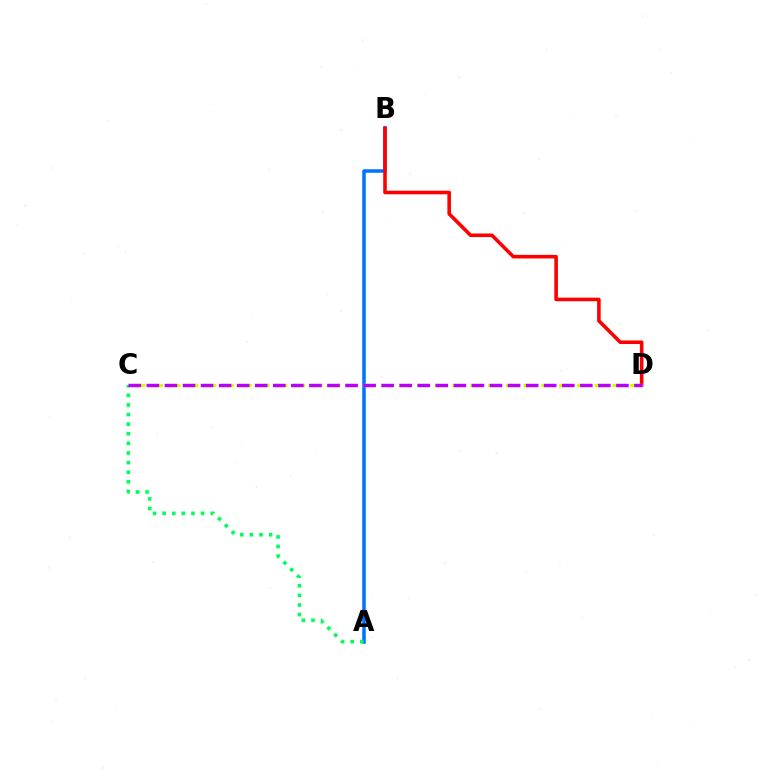{('A', 'B'): [{'color': '#0074ff', 'line_style': 'solid', 'thickness': 2.54}], ('B', 'D'): [{'color': '#ff0000', 'line_style': 'solid', 'thickness': 2.58}], ('A', 'C'): [{'color': '#00ff5c', 'line_style': 'dotted', 'thickness': 2.61}], ('C', 'D'): [{'color': '#d1ff00', 'line_style': 'dashed', 'thickness': 2.41}, {'color': '#b900ff', 'line_style': 'dashed', 'thickness': 2.45}]}